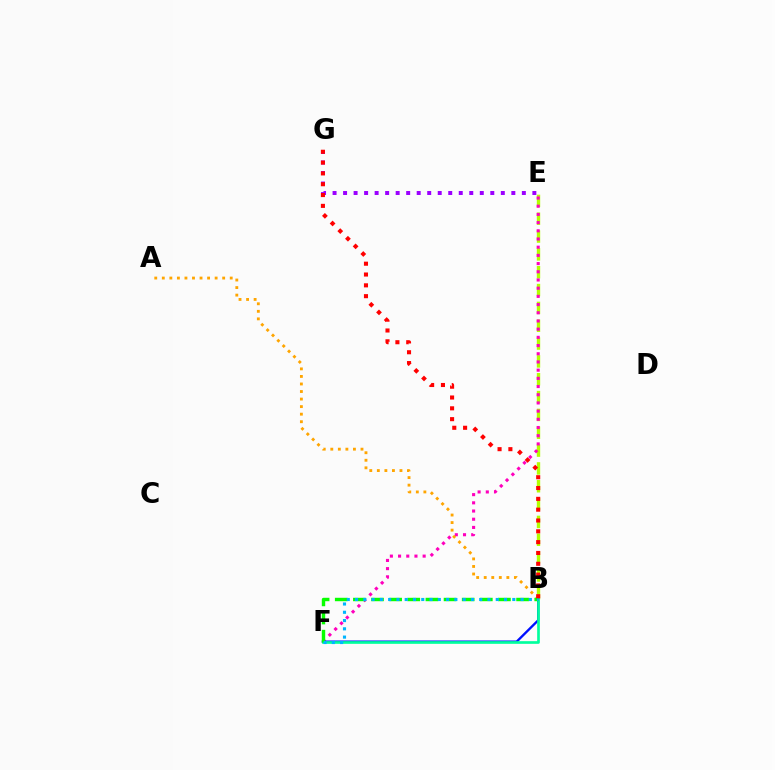{('B', 'E'): [{'color': '#b3ff00', 'line_style': 'dashed', 'thickness': 2.42}], ('E', 'F'): [{'color': '#ff00bd', 'line_style': 'dotted', 'thickness': 2.23}], ('E', 'G'): [{'color': '#9b00ff', 'line_style': 'dotted', 'thickness': 2.86}], ('A', 'B'): [{'color': '#ffa500', 'line_style': 'dotted', 'thickness': 2.05}], ('B', 'F'): [{'color': '#0010ff', 'line_style': 'solid', 'thickness': 1.68}, {'color': '#00ff9d', 'line_style': 'solid', 'thickness': 1.92}, {'color': '#08ff00', 'line_style': 'dashed', 'thickness': 2.46}, {'color': '#00b5ff', 'line_style': 'dotted', 'thickness': 2.25}], ('B', 'G'): [{'color': '#ff0000', 'line_style': 'dotted', 'thickness': 2.94}]}